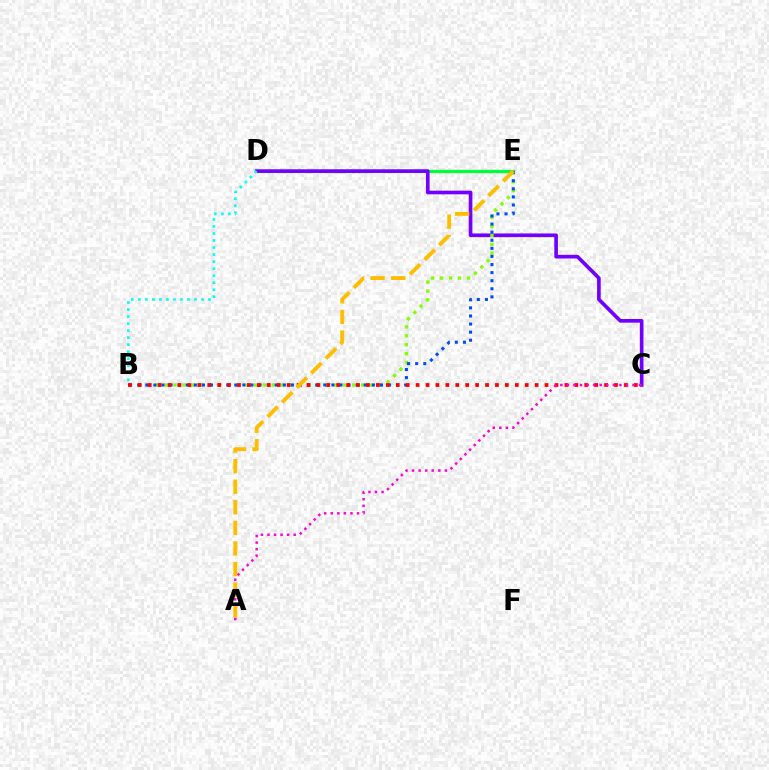{('D', 'E'): [{'color': '#00ff39', 'line_style': 'solid', 'thickness': 2.34}], ('C', 'D'): [{'color': '#7200ff', 'line_style': 'solid', 'thickness': 2.64}], ('B', 'E'): [{'color': '#84ff00', 'line_style': 'dotted', 'thickness': 2.43}, {'color': '#004bff', 'line_style': 'dotted', 'thickness': 2.2}], ('B', 'C'): [{'color': '#ff0000', 'line_style': 'dotted', 'thickness': 2.7}], ('A', 'C'): [{'color': '#ff00cf', 'line_style': 'dotted', 'thickness': 1.78}], ('B', 'D'): [{'color': '#00fff6', 'line_style': 'dotted', 'thickness': 1.91}], ('A', 'E'): [{'color': '#ffbd00', 'line_style': 'dashed', 'thickness': 2.8}]}